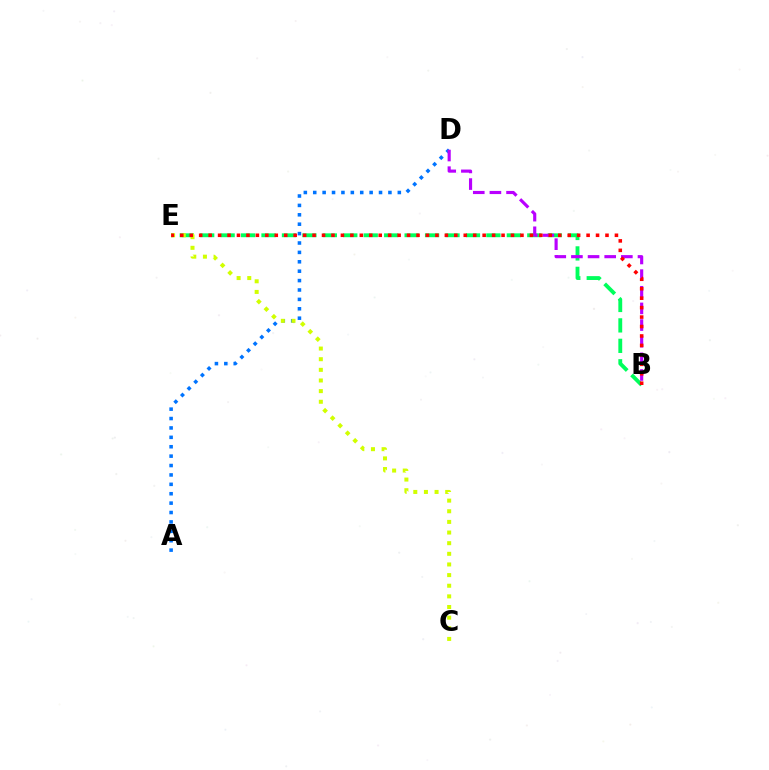{('A', 'D'): [{'color': '#0074ff', 'line_style': 'dotted', 'thickness': 2.55}], ('B', 'E'): [{'color': '#00ff5c', 'line_style': 'dashed', 'thickness': 2.78}, {'color': '#ff0000', 'line_style': 'dotted', 'thickness': 2.57}], ('B', 'D'): [{'color': '#b900ff', 'line_style': 'dashed', 'thickness': 2.26}], ('C', 'E'): [{'color': '#d1ff00', 'line_style': 'dotted', 'thickness': 2.89}]}